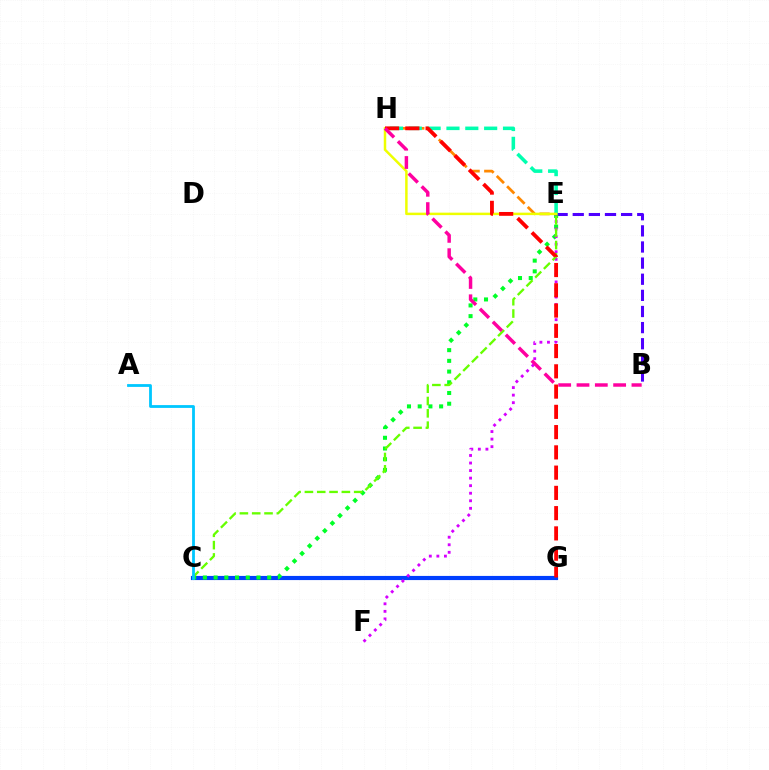{('B', 'E'): [{'color': '#4f00ff', 'line_style': 'dashed', 'thickness': 2.19}], ('C', 'G'): [{'color': '#003fff', 'line_style': 'solid', 'thickness': 2.98}], ('E', 'H'): [{'color': '#ff8800', 'line_style': 'dashed', 'thickness': 1.98}, {'color': '#00ffaf', 'line_style': 'dashed', 'thickness': 2.56}, {'color': '#eeff00', 'line_style': 'solid', 'thickness': 1.79}], ('C', 'E'): [{'color': '#00ff27', 'line_style': 'dotted', 'thickness': 2.91}, {'color': '#66ff00', 'line_style': 'dashed', 'thickness': 1.67}], ('E', 'F'): [{'color': '#d600ff', 'line_style': 'dotted', 'thickness': 2.05}], ('G', 'H'): [{'color': '#ff0000', 'line_style': 'dashed', 'thickness': 2.75}], ('A', 'C'): [{'color': '#00c7ff', 'line_style': 'solid', 'thickness': 2.02}], ('B', 'H'): [{'color': '#ff00a0', 'line_style': 'dashed', 'thickness': 2.49}]}